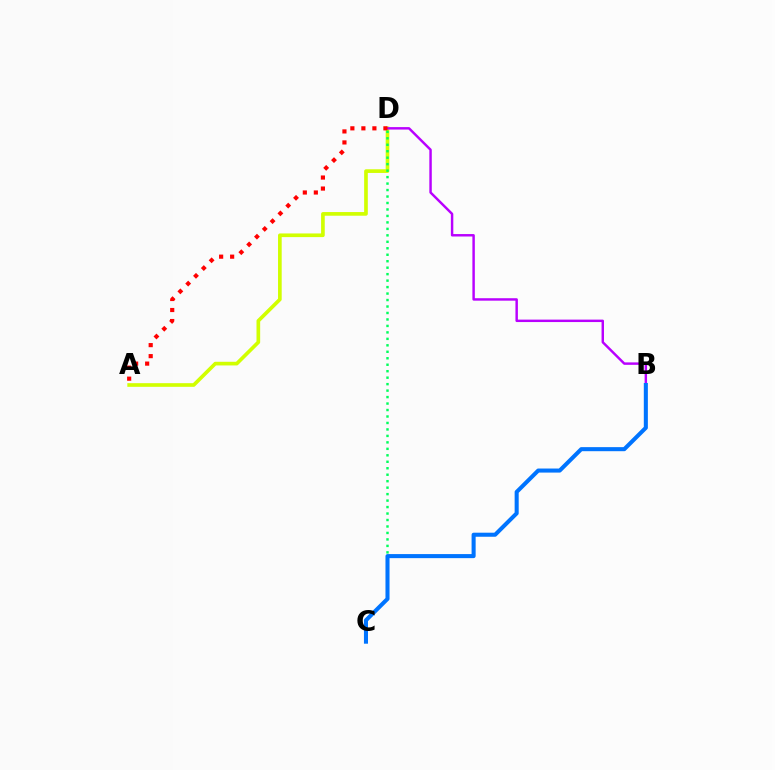{('A', 'D'): [{'color': '#d1ff00', 'line_style': 'solid', 'thickness': 2.63}, {'color': '#ff0000', 'line_style': 'dotted', 'thickness': 2.99}], ('B', 'D'): [{'color': '#b900ff', 'line_style': 'solid', 'thickness': 1.76}], ('C', 'D'): [{'color': '#00ff5c', 'line_style': 'dotted', 'thickness': 1.76}], ('B', 'C'): [{'color': '#0074ff', 'line_style': 'solid', 'thickness': 2.92}]}